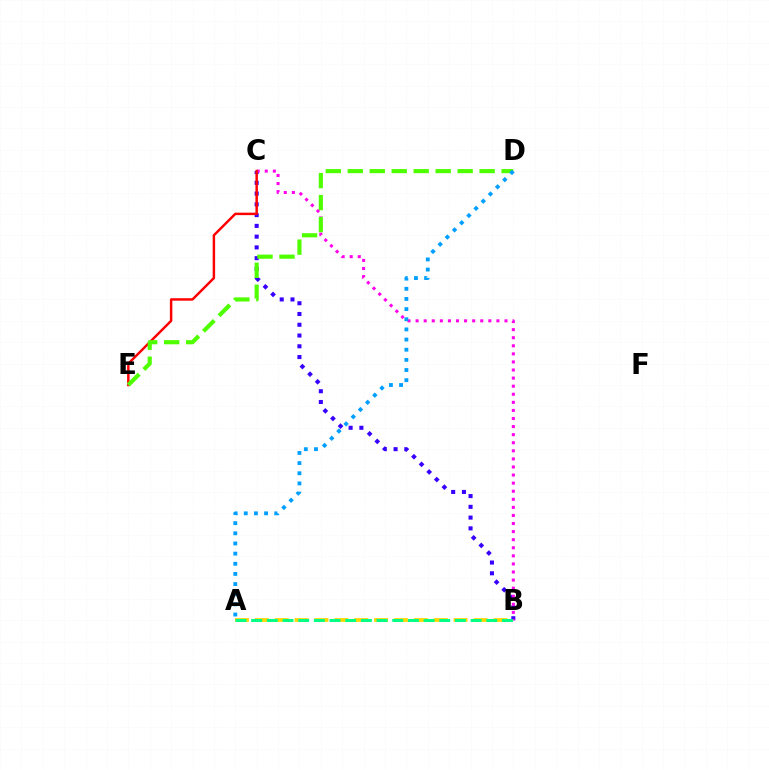{('B', 'C'): [{'color': '#3700ff', 'line_style': 'dotted', 'thickness': 2.92}, {'color': '#ff00ed', 'line_style': 'dotted', 'thickness': 2.2}], ('A', 'B'): [{'color': '#ffd500', 'line_style': 'dashed', 'thickness': 2.7}, {'color': '#00ff86', 'line_style': 'dashed', 'thickness': 2.13}], ('C', 'E'): [{'color': '#ff0000', 'line_style': 'solid', 'thickness': 1.77}], ('D', 'E'): [{'color': '#4fff00', 'line_style': 'dashed', 'thickness': 2.99}], ('A', 'D'): [{'color': '#009eff', 'line_style': 'dotted', 'thickness': 2.76}]}